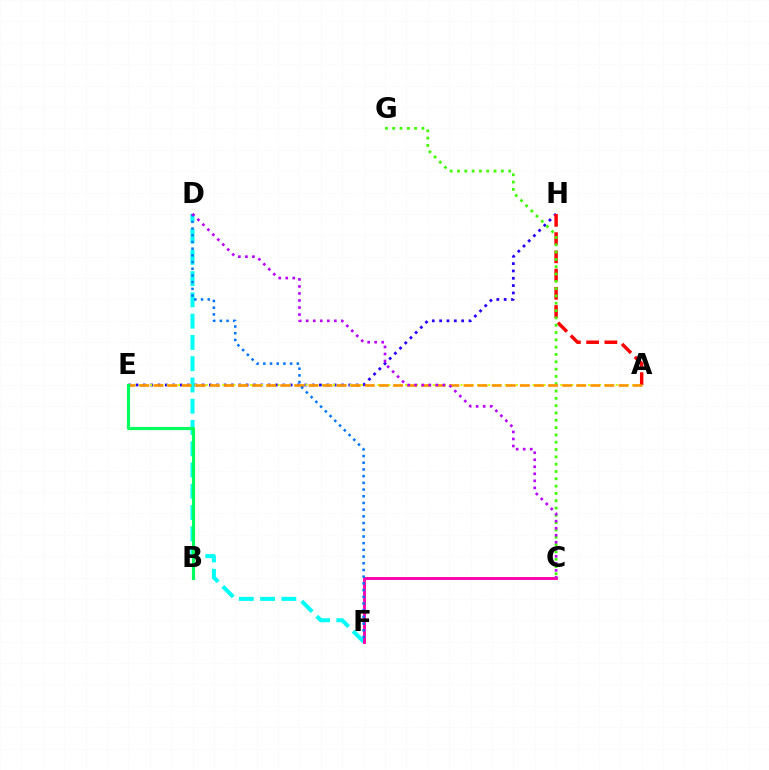{('D', 'F'): [{'color': '#00fff6', 'line_style': 'dashed', 'thickness': 2.89}, {'color': '#0074ff', 'line_style': 'dotted', 'thickness': 1.82}], ('E', 'H'): [{'color': '#2500ff', 'line_style': 'dotted', 'thickness': 1.99}], ('A', 'H'): [{'color': '#ff0000', 'line_style': 'dashed', 'thickness': 2.48}], ('C', 'G'): [{'color': '#3dff00', 'line_style': 'dotted', 'thickness': 1.99}], ('A', 'E'): [{'color': '#d1ff00', 'line_style': 'dotted', 'thickness': 1.51}, {'color': '#ff9400', 'line_style': 'dashed', 'thickness': 1.91}], ('C', 'F'): [{'color': '#ff00ac', 'line_style': 'solid', 'thickness': 2.07}], ('B', 'E'): [{'color': '#00ff5c', 'line_style': 'solid', 'thickness': 2.28}], ('C', 'D'): [{'color': '#b900ff', 'line_style': 'dotted', 'thickness': 1.91}]}